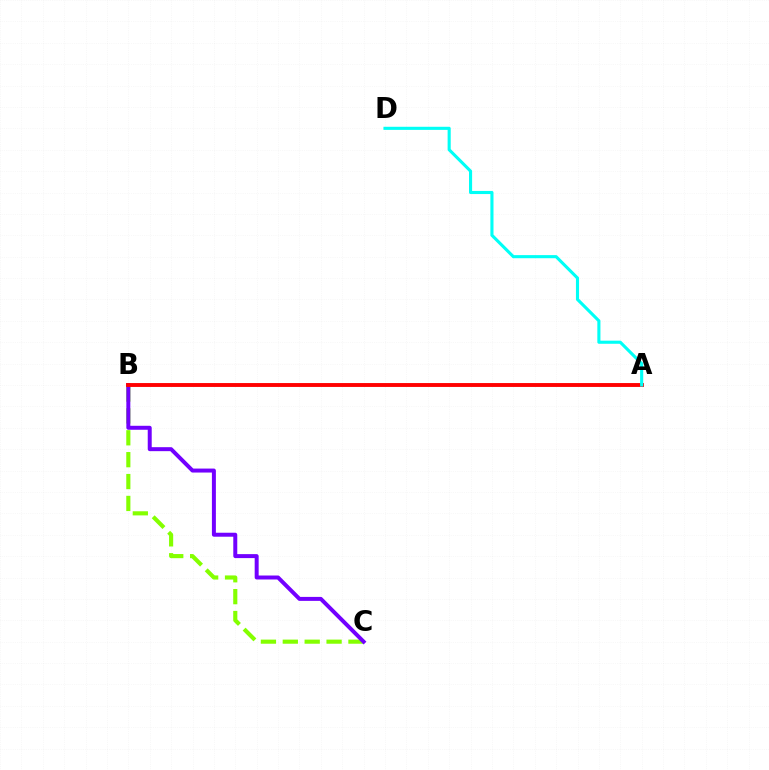{('B', 'C'): [{'color': '#84ff00', 'line_style': 'dashed', 'thickness': 2.97}, {'color': '#7200ff', 'line_style': 'solid', 'thickness': 2.86}], ('A', 'B'): [{'color': '#ff0000', 'line_style': 'solid', 'thickness': 2.79}], ('A', 'D'): [{'color': '#00fff6', 'line_style': 'solid', 'thickness': 2.24}]}